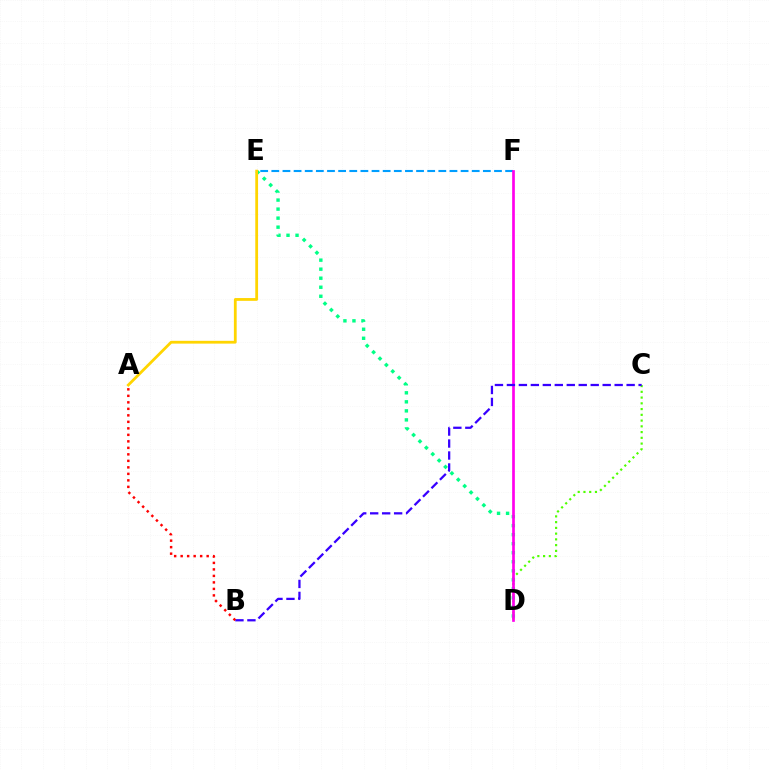{('C', 'D'): [{'color': '#4fff00', 'line_style': 'dotted', 'thickness': 1.56}], ('E', 'F'): [{'color': '#009eff', 'line_style': 'dashed', 'thickness': 1.51}], ('D', 'E'): [{'color': '#00ff86', 'line_style': 'dotted', 'thickness': 2.45}], ('A', 'E'): [{'color': '#ffd500', 'line_style': 'solid', 'thickness': 2.01}], ('D', 'F'): [{'color': '#ff00ed', 'line_style': 'solid', 'thickness': 1.94}], ('B', 'C'): [{'color': '#3700ff', 'line_style': 'dashed', 'thickness': 1.63}], ('A', 'B'): [{'color': '#ff0000', 'line_style': 'dotted', 'thickness': 1.77}]}